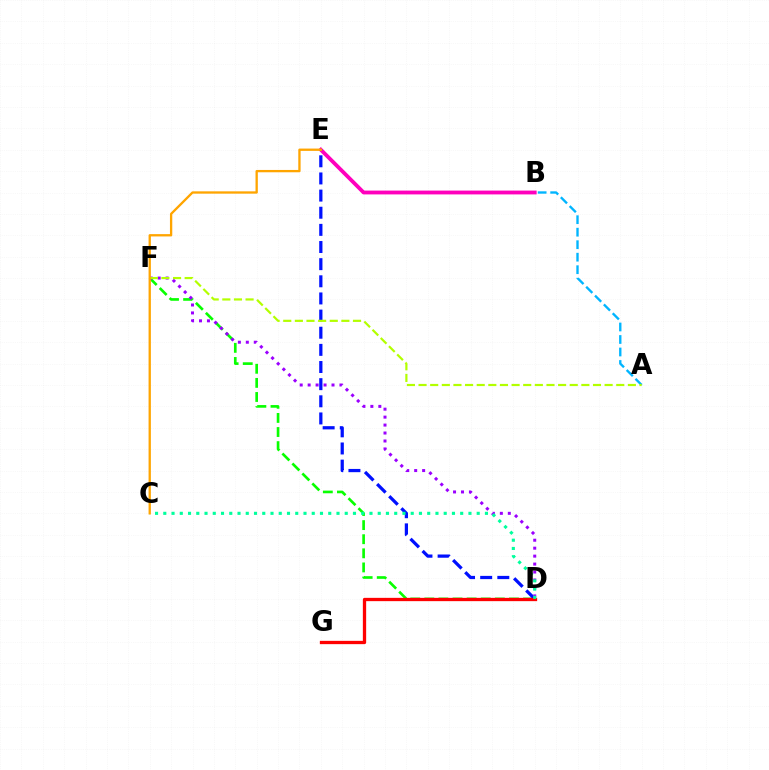{('D', 'F'): [{'color': '#08ff00', 'line_style': 'dashed', 'thickness': 1.92}, {'color': '#9b00ff', 'line_style': 'dotted', 'thickness': 2.16}], ('B', 'E'): [{'color': '#ff00bd', 'line_style': 'solid', 'thickness': 2.75}], ('D', 'E'): [{'color': '#0010ff', 'line_style': 'dashed', 'thickness': 2.33}], ('A', 'B'): [{'color': '#00b5ff', 'line_style': 'dashed', 'thickness': 1.7}], ('D', 'G'): [{'color': '#ff0000', 'line_style': 'solid', 'thickness': 2.38}], ('A', 'F'): [{'color': '#b3ff00', 'line_style': 'dashed', 'thickness': 1.58}], ('C', 'D'): [{'color': '#00ff9d', 'line_style': 'dotted', 'thickness': 2.24}], ('C', 'E'): [{'color': '#ffa500', 'line_style': 'solid', 'thickness': 1.67}]}